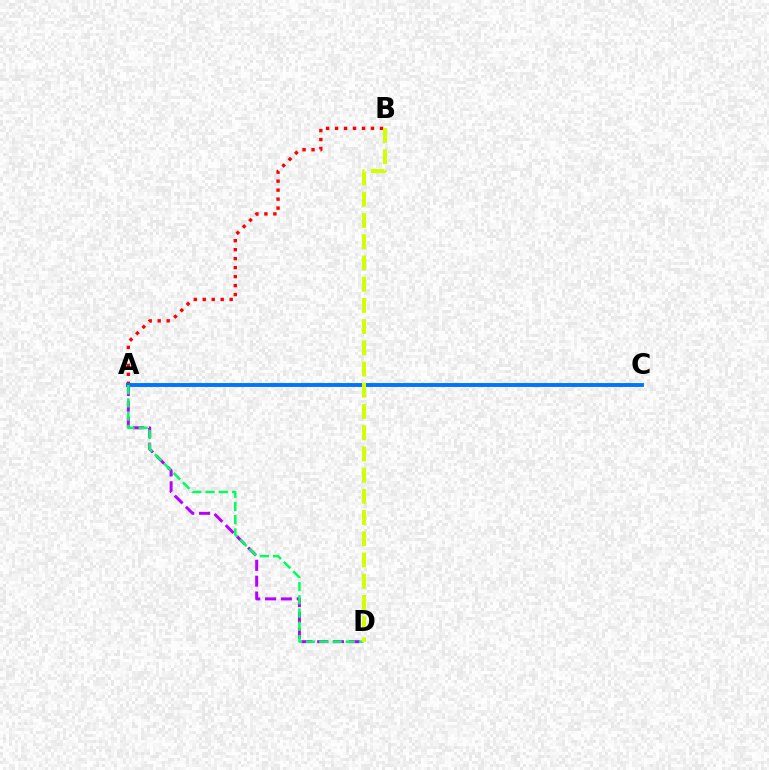{('A', 'D'): [{'color': '#b900ff', 'line_style': 'dashed', 'thickness': 2.15}, {'color': '#00ff5c', 'line_style': 'dashed', 'thickness': 1.8}], ('A', 'B'): [{'color': '#ff0000', 'line_style': 'dotted', 'thickness': 2.44}], ('A', 'C'): [{'color': '#0074ff', 'line_style': 'solid', 'thickness': 2.79}], ('B', 'D'): [{'color': '#d1ff00', 'line_style': 'dashed', 'thickness': 2.88}]}